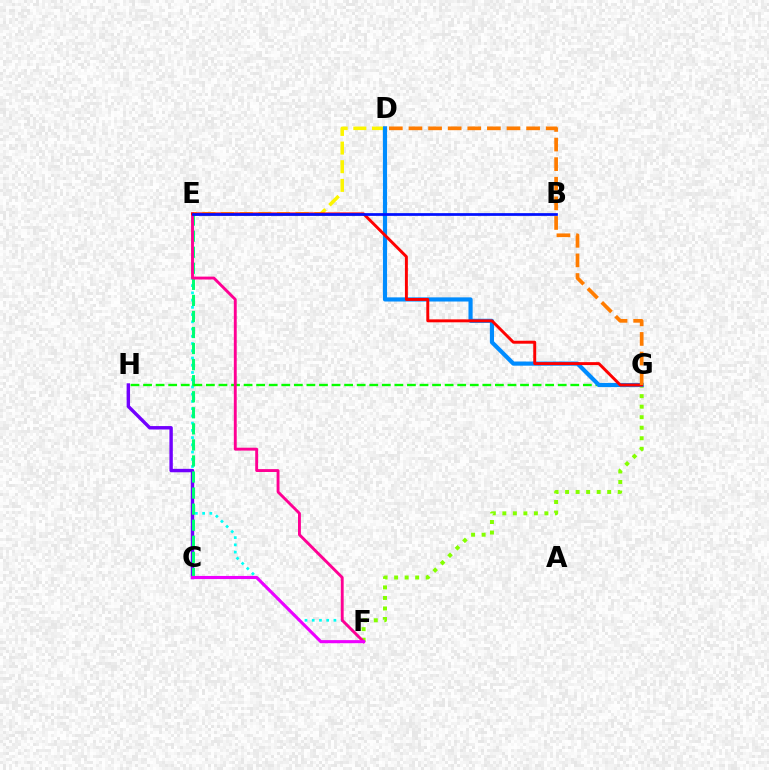{('D', 'E'): [{'color': '#fcf500', 'line_style': 'dashed', 'thickness': 2.54}], ('E', 'F'): [{'color': '#00fff6', 'line_style': 'dotted', 'thickness': 1.97}, {'color': '#ff0094', 'line_style': 'solid', 'thickness': 2.08}], ('C', 'H'): [{'color': '#7200ff', 'line_style': 'solid', 'thickness': 2.46}], ('F', 'G'): [{'color': '#84ff00', 'line_style': 'dotted', 'thickness': 2.86}], ('C', 'E'): [{'color': '#00ff74', 'line_style': 'dashed', 'thickness': 2.18}], ('G', 'H'): [{'color': '#08ff00', 'line_style': 'dashed', 'thickness': 1.71}], ('D', 'G'): [{'color': '#008cff', 'line_style': 'solid', 'thickness': 2.99}, {'color': '#ff7c00', 'line_style': 'dashed', 'thickness': 2.66}], ('C', 'F'): [{'color': '#ee00ff', 'line_style': 'solid', 'thickness': 2.23}], ('E', 'G'): [{'color': '#ff0000', 'line_style': 'solid', 'thickness': 2.12}], ('B', 'E'): [{'color': '#0010ff', 'line_style': 'solid', 'thickness': 1.97}]}